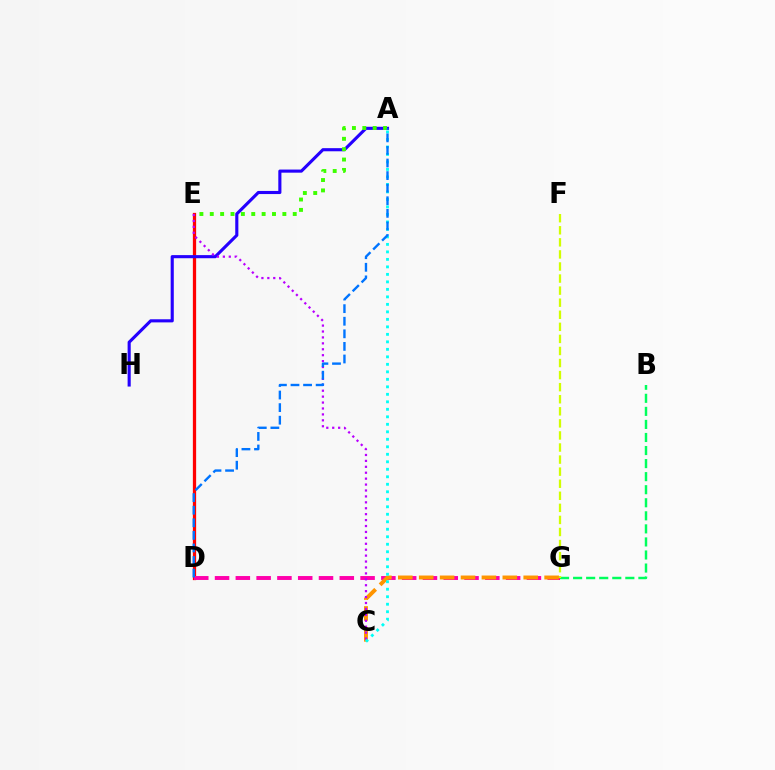{('D', 'E'): [{'color': '#ff0000', 'line_style': 'solid', 'thickness': 2.35}], ('D', 'G'): [{'color': '#ff00ac', 'line_style': 'dashed', 'thickness': 2.82}], ('A', 'H'): [{'color': '#2500ff', 'line_style': 'solid', 'thickness': 2.24}], ('B', 'G'): [{'color': '#00ff5c', 'line_style': 'dashed', 'thickness': 1.77}], ('C', 'G'): [{'color': '#ff9400', 'line_style': 'dashed', 'thickness': 2.84}], ('F', 'G'): [{'color': '#d1ff00', 'line_style': 'dashed', 'thickness': 1.64}], ('C', 'E'): [{'color': '#b900ff', 'line_style': 'dotted', 'thickness': 1.61}], ('A', 'C'): [{'color': '#00fff6', 'line_style': 'dotted', 'thickness': 2.04}], ('A', 'E'): [{'color': '#3dff00', 'line_style': 'dotted', 'thickness': 2.82}], ('A', 'D'): [{'color': '#0074ff', 'line_style': 'dashed', 'thickness': 1.71}]}